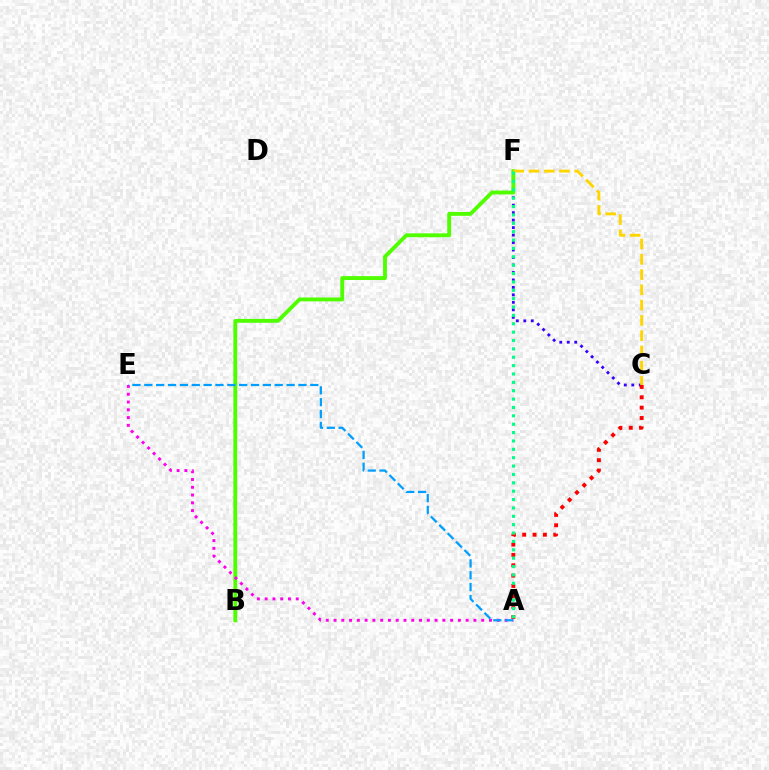{('C', 'F'): [{'color': '#3700ff', 'line_style': 'dotted', 'thickness': 2.03}, {'color': '#ffd500', 'line_style': 'dashed', 'thickness': 2.08}], ('B', 'F'): [{'color': '#4fff00', 'line_style': 'solid', 'thickness': 2.78}], ('A', 'E'): [{'color': '#ff00ed', 'line_style': 'dotted', 'thickness': 2.11}, {'color': '#009eff', 'line_style': 'dashed', 'thickness': 1.61}], ('A', 'C'): [{'color': '#ff0000', 'line_style': 'dotted', 'thickness': 2.81}], ('A', 'F'): [{'color': '#00ff86', 'line_style': 'dotted', 'thickness': 2.27}]}